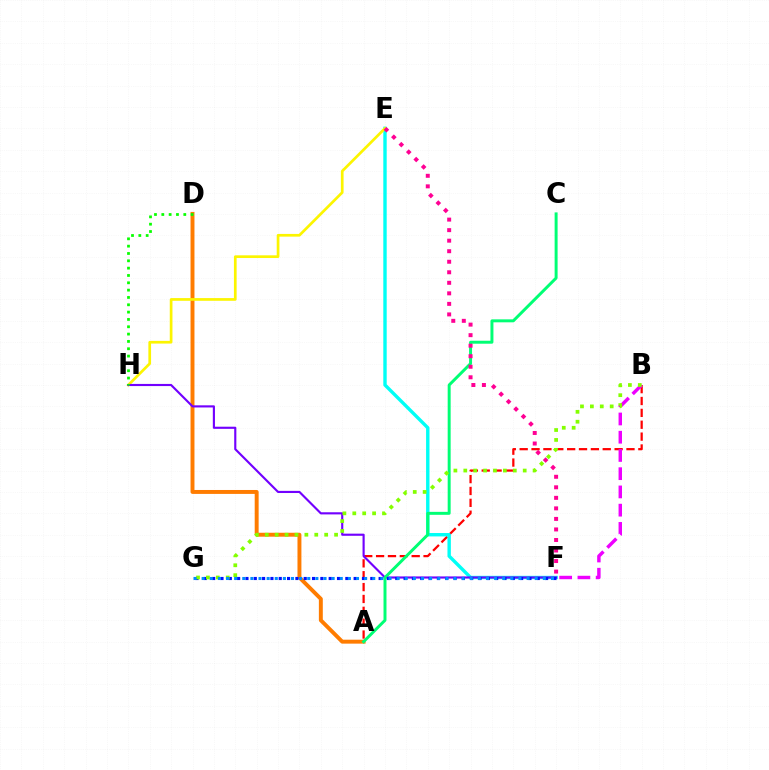{('A', 'B'): [{'color': '#ff0000', 'line_style': 'dashed', 'thickness': 1.61}], ('E', 'F'): [{'color': '#00fff6', 'line_style': 'solid', 'thickness': 2.45}, {'color': '#ff0094', 'line_style': 'dotted', 'thickness': 2.86}], ('B', 'F'): [{'color': '#ee00ff', 'line_style': 'dashed', 'thickness': 2.48}], ('A', 'D'): [{'color': '#ff7c00', 'line_style': 'solid', 'thickness': 2.83}], ('E', 'H'): [{'color': '#fcf500', 'line_style': 'solid', 'thickness': 1.94}], ('F', 'H'): [{'color': '#7200ff', 'line_style': 'solid', 'thickness': 1.54}], ('A', 'C'): [{'color': '#00ff74', 'line_style': 'solid', 'thickness': 2.14}], ('F', 'G'): [{'color': '#0010ff', 'line_style': 'dotted', 'thickness': 2.26}, {'color': '#008cff', 'line_style': 'dotted', 'thickness': 2.21}], ('D', 'H'): [{'color': '#08ff00', 'line_style': 'dotted', 'thickness': 1.99}], ('B', 'G'): [{'color': '#84ff00', 'line_style': 'dotted', 'thickness': 2.69}]}